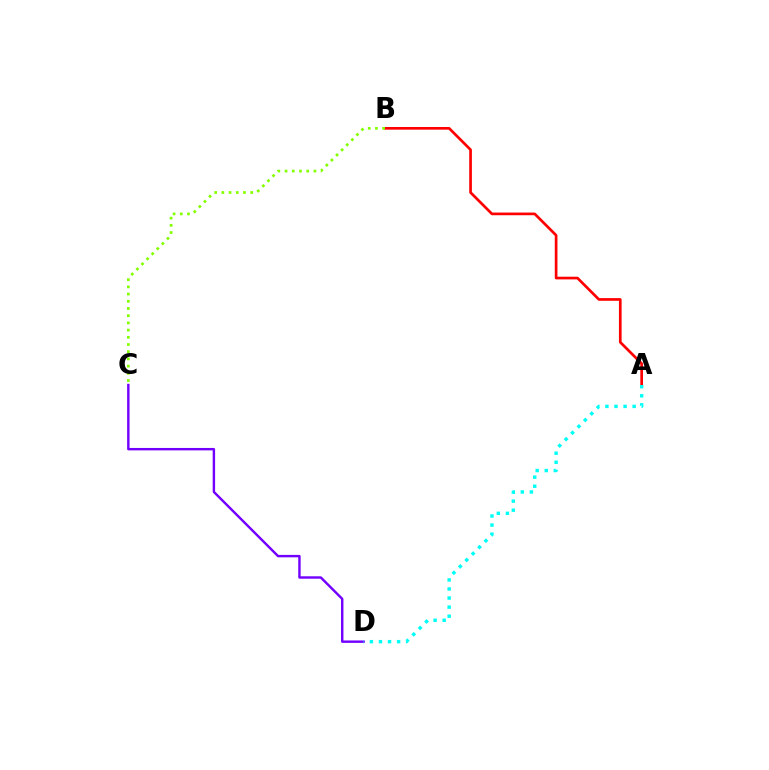{('C', 'D'): [{'color': '#7200ff', 'line_style': 'solid', 'thickness': 1.74}], ('A', 'B'): [{'color': '#ff0000', 'line_style': 'solid', 'thickness': 1.93}], ('B', 'C'): [{'color': '#84ff00', 'line_style': 'dotted', 'thickness': 1.96}], ('A', 'D'): [{'color': '#00fff6', 'line_style': 'dotted', 'thickness': 2.46}]}